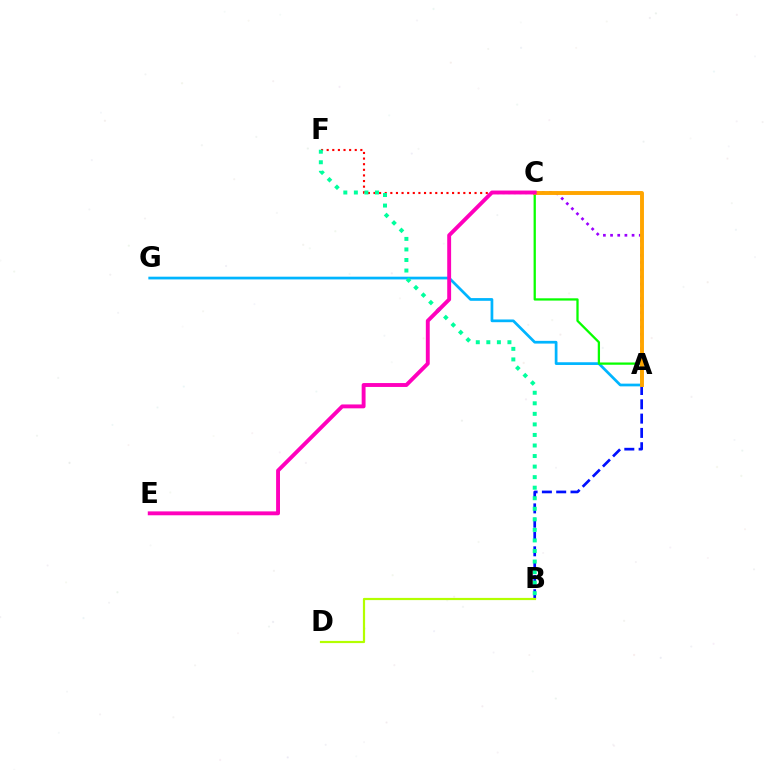{('A', 'B'): [{'color': '#0010ff', 'line_style': 'dashed', 'thickness': 1.94}], ('A', 'C'): [{'color': '#9b00ff', 'line_style': 'dotted', 'thickness': 1.95}, {'color': '#08ff00', 'line_style': 'solid', 'thickness': 1.64}, {'color': '#ffa500', 'line_style': 'solid', 'thickness': 2.81}], ('A', 'G'): [{'color': '#00b5ff', 'line_style': 'solid', 'thickness': 1.96}], ('C', 'F'): [{'color': '#ff0000', 'line_style': 'dotted', 'thickness': 1.53}], ('B', 'F'): [{'color': '#00ff9d', 'line_style': 'dotted', 'thickness': 2.87}], ('B', 'D'): [{'color': '#b3ff00', 'line_style': 'solid', 'thickness': 1.58}], ('C', 'E'): [{'color': '#ff00bd', 'line_style': 'solid', 'thickness': 2.8}]}